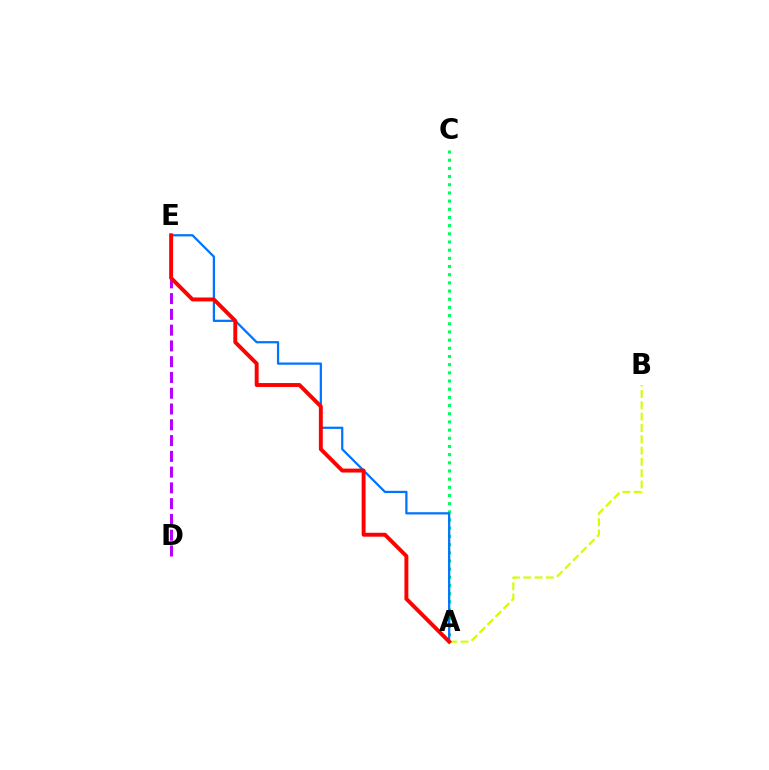{('A', 'C'): [{'color': '#00ff5c', 'line_style': 'dotted', 'thickness': 2.22}], ('D', 'E'): [{'color': '#b900ff', 'line_style': 'dashed', 'thickness': 2.14}], ('A', 'E'): [{'color': '#0074ff', 'line_style': 'solid', 'thickness': 1.62}, {'color': '#ff0000', 'line_style': 'solid', 'thickness': 2.82}], ('A', 'B'): [{'color': '#d1ff00', 'line_style': 'dashed', 'thickness': 1.54}]}